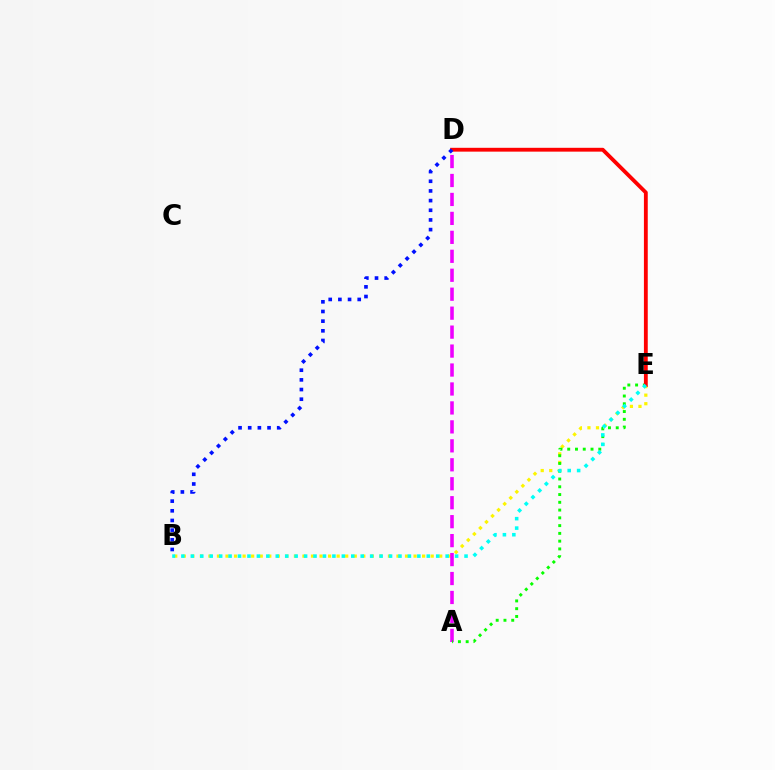{('B', 'E'): [{'color': '#fcf500', 'line_style': 'dotted', 'thickness': 2.32}, {'color': '#00fff6', 'line_style': 'dotted', 'thickness': 2.56}], ('A', 'D'): [{'color': '#ee00ff', 'line_style': 'dashed', 'thickness': 2.57}], ('A', 'E'): [{'color': '#08ff00', 'line_style': 'dotted', 'thickness': 2.11}], ('D', 'E'): [{'color': '#ff0000', 'line_style': 'solid', 'thickness': 2.76}], ('B', 'D'): [{'color': '#0010ff', 'line_style': 'dotted', 'thickness': 2.63}]}